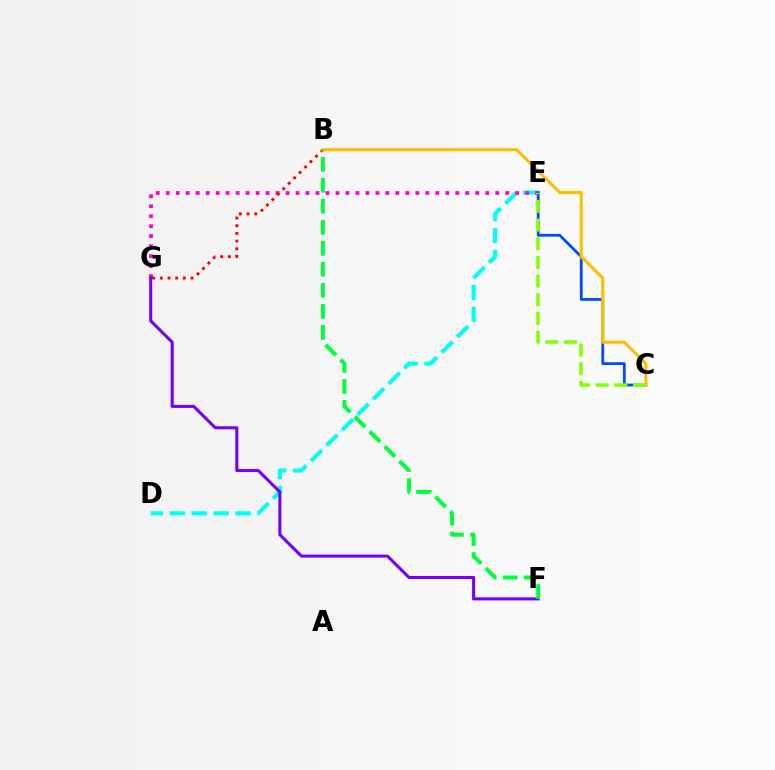{('D', 'E'): [{'color': '#00fff6', 'line_style': 'dashed', 'thickness': 2.98}], ('C', 'E'): [{'color': '#004bff', 'line_style': 'solid', 'thickness': 2.0}, {'color': '#84ff00', 'line_style': 'dashed', 'thickness': 2.54}], ('E', 'G'): [{'color': '#ff00cf', 'line_style': 'dotted', 'thickness': 2.71}], ('B', 'G'): [{'color': '#ff0000', 'line_style': 'dotted', 'thickness': 2.09}], ('F', 'G'): [{'color': '#7200ff', 'line_style': 'solid', 'thickness': 2.2}], ('B', 'C'): [{'color': '#ffbd00', 'line_style': 'solid', 'thickness': 2.23}], ('B', 'F'): [{'color': '#00ff39', 'line_style': 'dashed', 'thickness': 2.85}]}